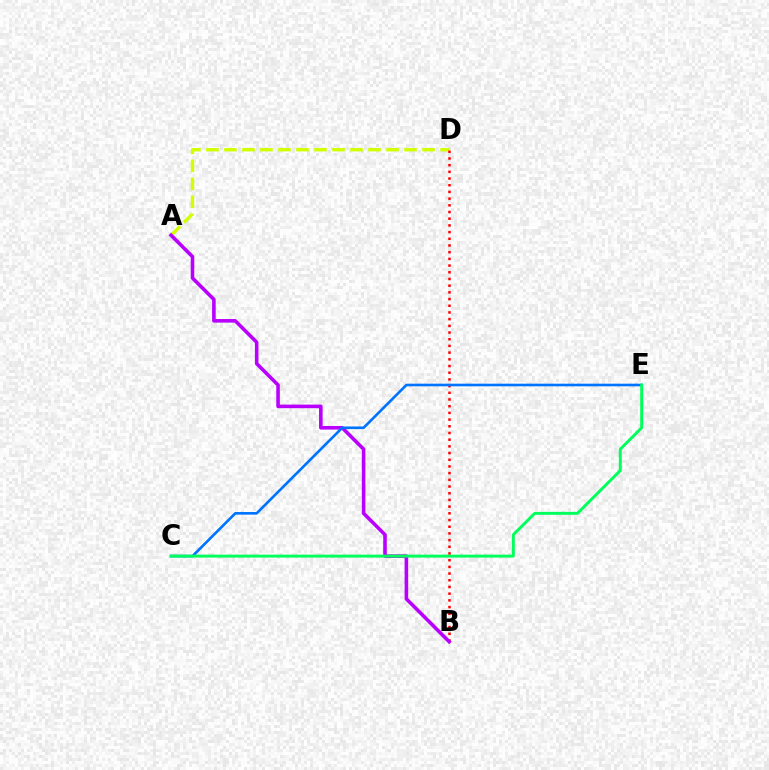{('A', 'D'): [{'color': '#d1ff00', 'line_style': 'dashed', 'thickness': 2.45}], ('B', 'D'): [{'color': '#ff0000', 'line_style': 'dotted', 'thickness': 1.82}], ('A', 'B'): [{'color': '#b900ff', 'line_style': 'solid', 'thickness': 2.58}], ('C', 'E'): [{'color': '#0074ff', 'line_style': 'solid', 'thickness': 1.89}, {'color': '#00ff5c', 'line_style': 'solid', 'thickness': 2.12}]}